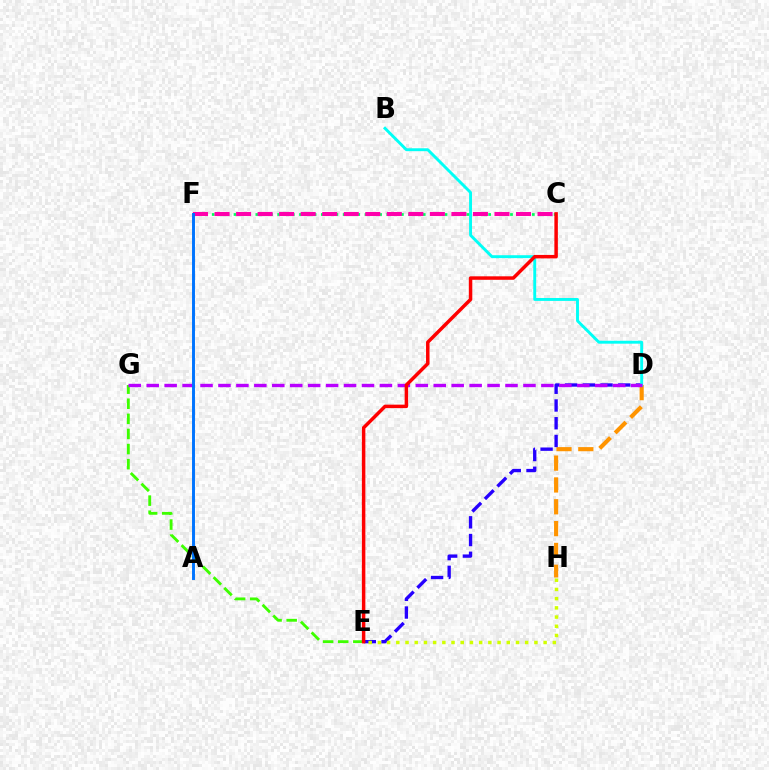{('E', 'G'): [{'color': '#3dff00', 'line_style': 'dashed', 'thickness': 2.05}], ('D', 'H'): [{'color': '#ff9400', 'line_style': 'dashed', 'thickness': 2.97}], ('D', 'E'): [{'color': '#2500ff', 'line_style': 'dashed', 'thickness': 2.41}], ('B', 'D'): [{'color': '#00fff6', 'line_style': 'solid', 'thickness': 2.09}], ('E', 'H'): [{'color': '#d1ff00', 'line_style': 'dotted', 'thickness': 2.5}], ('C', 'F'): [{'color': '#00ff5c', 'line_style': 'dotted', 'thickness': 1.98}, {'color': '#ff00ac', 'line_style': 'dashed', 'thickness': 2.93}], ('D', 'G'): [{'color': '#b900ff', 'line_style': 'dashed', 'thickness': 2.44}], ('C', 'E'): [{'color': '#ff0000', 'line_style': 'solid', 'thickness': 2.51}], ('A', 'F'): [{'color': '#0074ff', 'line_style': 'solid', 'thickness': 2.11}]}